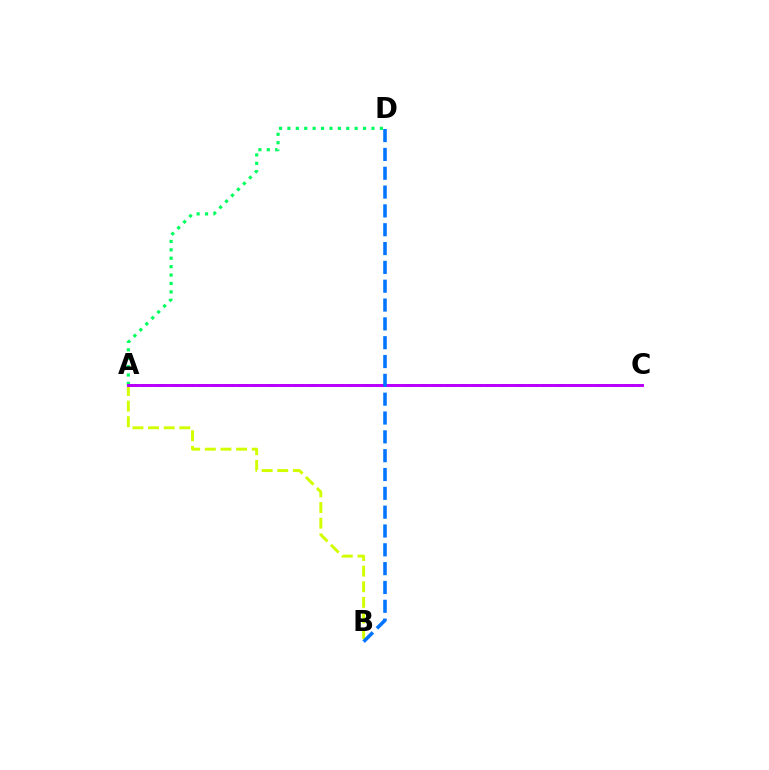{('A', 'C'): [{'color': '#ff0000', 'line_style': 'dashed', 'thickness': 1.87}, {'color': '#b900ff', 'line_style': 'solid', 'thickness': 2.13}], ('A', 'B'): [{'color': '#d1ff00', 'line_style': 'dashed', 'thickness': 2.12}], ('A', 'D'): [{'color': '#00ff5c', 'line_style': 'dotted', 'thickness': 2.28}], ('B', 'D'): [{'color': '#0074ff', 'line_style': 'dashed', 'thickness': 2.56}]}